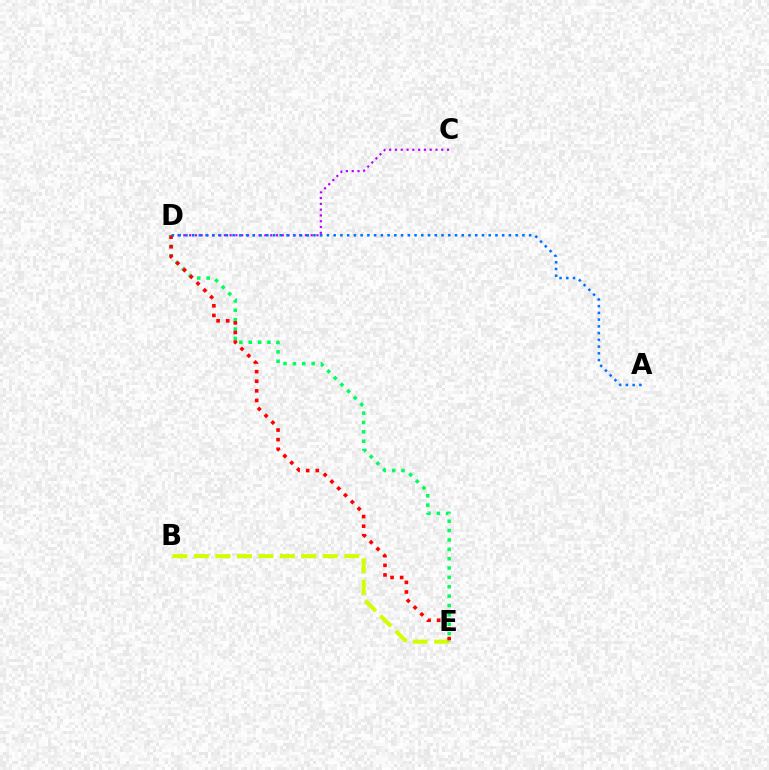{('C', 'D'): [{'color': '#b900ff', 'line_style': 'dotted', 'thickness': 1.57}], ('B', 'E'): [{'color': '#d1ff00', 'line_style': 'dashed', 'thickness': 2.92}], ('D', 'E'): [{'color': '#00ff5c', 'line_style': 'dotted', 'thickness': 2.54}, {'color': '#ff0000', 'line_style': 'dotted', 'thickness': 2.61}], ('A', 'D'): [{'color': '#0074ff', 'line_style': 'dotted', 'thickness': 1.83}]}